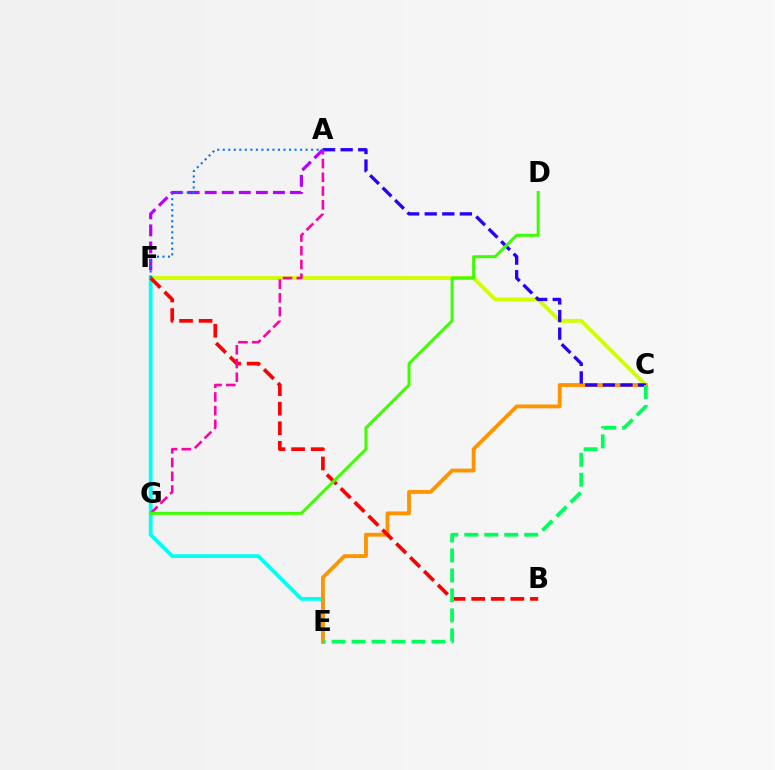{('A', 'F'): [{'color': '#b900ff', 'line_style': 'dashed', 'thickness': 2.32}, {'color': '#0074ff', 'line_style': 'dotted', 'thickness': 1.5}], ('C', 'F'): [{'color': '#d1ff00', 'line_style': 'solid', 'thickness': 2.8}], ('E', 'F'): [{'color': '#00fff6', 'line_style': 'solid', 'thickness': 2.74}], ('C', 'E'): [{'color': '#ff9400', 'line_style': 'solid', 'thickness': 2.76}, {'color': '#00ff5c', 'line_style': 'dashed', 'thickness': 2.71}], ('A', 'C'): [{'color': '#2500ff', 'line_style': 'dashed', 'thickness': 2.39}], ('B', 'F'): [{'color': '#ff0000', 'line_style': 'dashed', 'thickness': 2.66}], ('A', 'G'): [{'color': '#ff00ac', 'line_style': 'dashed', 'thickness': 1.87}], ('D', 'G'): [{'color': '#3dff00', 'line_style': 'solid', 'thickness': 2.15}]}